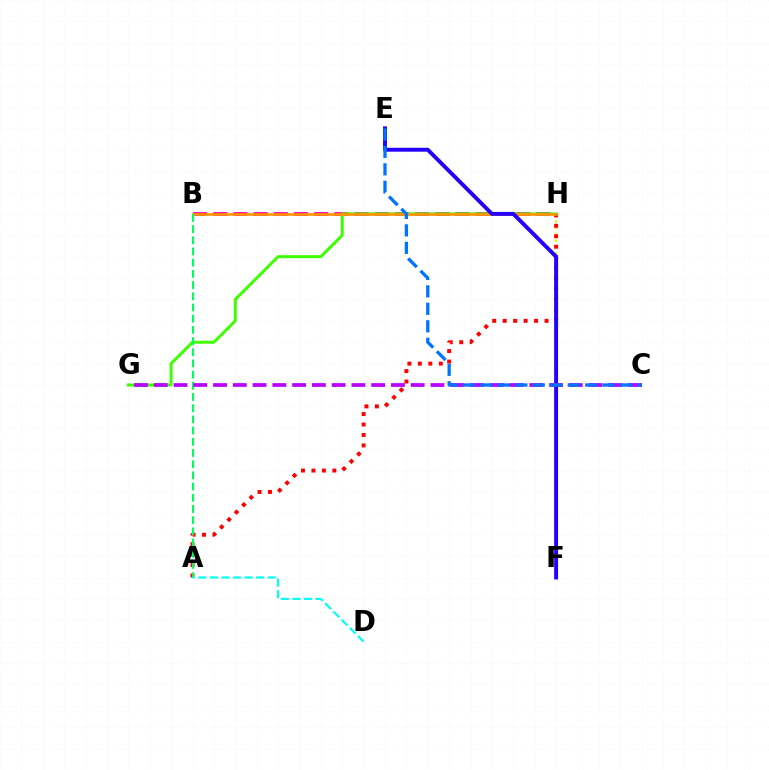{('B', 'H'): [{'color': '#ff00ac', 'line_style': 'dashed', 'thickness': 2.74}, {'color': '#ff9400', 'line_style': 'solid', 'thickness': 1.91}], ('G', 'H'): [{'color': '#3dff00', 'line_style': 'solid', 'thickness': 2.14}], ('F', 'H'): [{'color': '#d1ff00', 'line_style': 'dotted', 'thickness': 1.73}], ('A', 'H'): [{'color': '#ff0000', 'line_style': 'dotted', 'thickness': 2.84}], ('E', 'F'): [{'color': '#2500ff', 'line_style': 'solid', 'thickness': 2.82}], ('A', 'B'): [{'color': '#00ff5c', 'line_style': 'dashed', 'thickness': 1.52}], ('C', 'G'): [{'color': '#b900ff', 'line_style': 'dashed', 'thickness': 2.69}], ('C', 'E'): [{'color': '#0074ff', 'line_style': 'dashed', 'thickness': 2.37}], ('A', 'D'): [{'color': '#00fff6', 'line_style': 'dashed', 'thickness': 1.57}]}